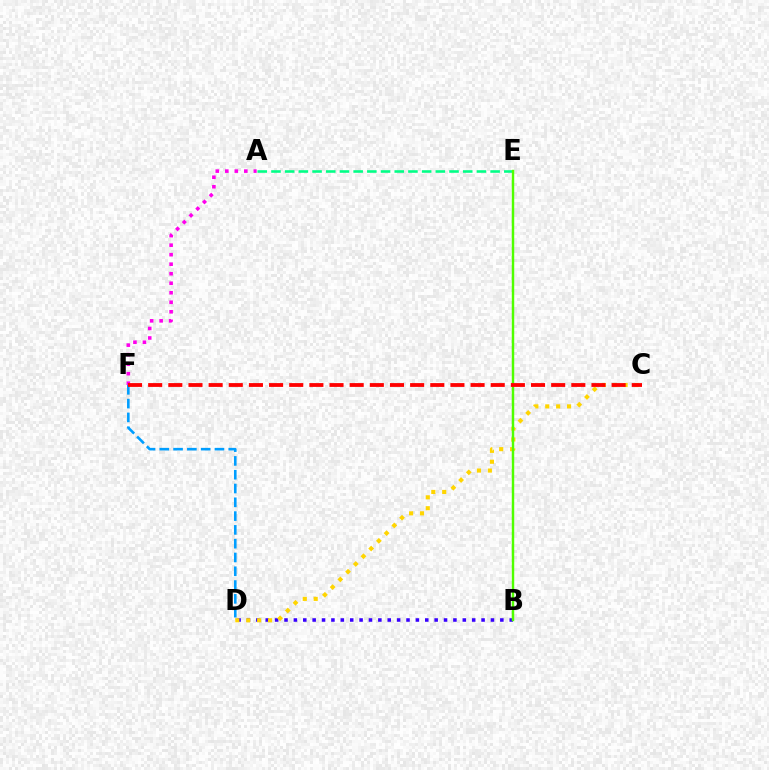{('B', 'D'): [{'color': '#3700ff', 'line_style': 'dotted', 'thickness': 2.55}], ('A', 'F'): [{'color': '#ff00ed', 'line_style': 'dotted', 'thickness': 2.59}], ('C', 'D'): [{'color': '#ffd500', 'line_style': 'dotted', 'thickness': 2.96}], ('A', 'E'): [{'color': '#00ff86', 'line_style': 'dashed', 'thickness': 1.86}], ('D', 'F'): [{'color': '#009eff', 'line_style': 'dashed', 'thickness': 1.87}], ('B', 'E'): [{'color': '#4fff00', 'line_style': 'solid', 'thickness': 1.76}], ('C', 'F'): [{'color': '#ff0000', 'line_style': 'dashed', 'thickness': 2.74}]}